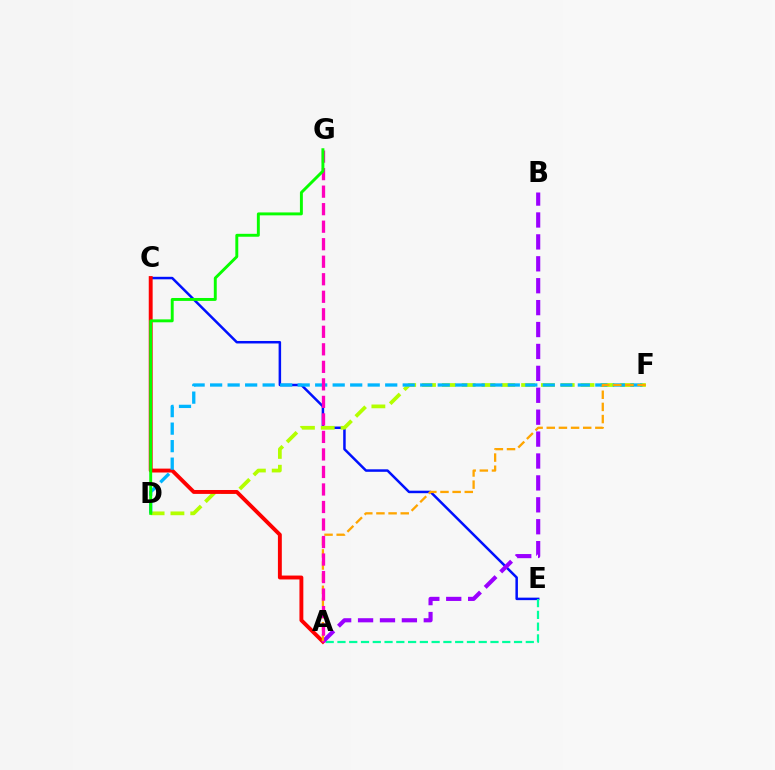{('C', 'E'): [{'color': '#0010ff', 'line_style': 'solid', 'thickness': 1.8}], ('D', 'F'): [{'color': '#b3ff00', 'line_style': 'dashed', 'thickness': 2.69}, {'color': '#00b5ff', 'line_style': 'dashed', 'thickness': 2.38}], ('A', 'E'): [{'color': '#00ff9d', 'line_style': 'dashed', 'thickness': 1.6}], ('A', 'C'): [{'color': '#ff0000', 'line_style': 'solid', 'thickness': 2.81}], ('A', 'B'): [{'color': '#9b00ff', 'line_style': 'dashed', 'thickness': 2.98}], ('A', 'F'): [{'color': '#ffa500', 'line_style': 'dashed', 'thickness': 1.65}], ('A', 'G'): [{'color': '#ff00bd', 'line_style': 'dashed', 'thickness': 2.38}], ('D', 'G'): [{'color': '#08ff00', 'line_style': 'solid', 'thickness': 2.11}]}